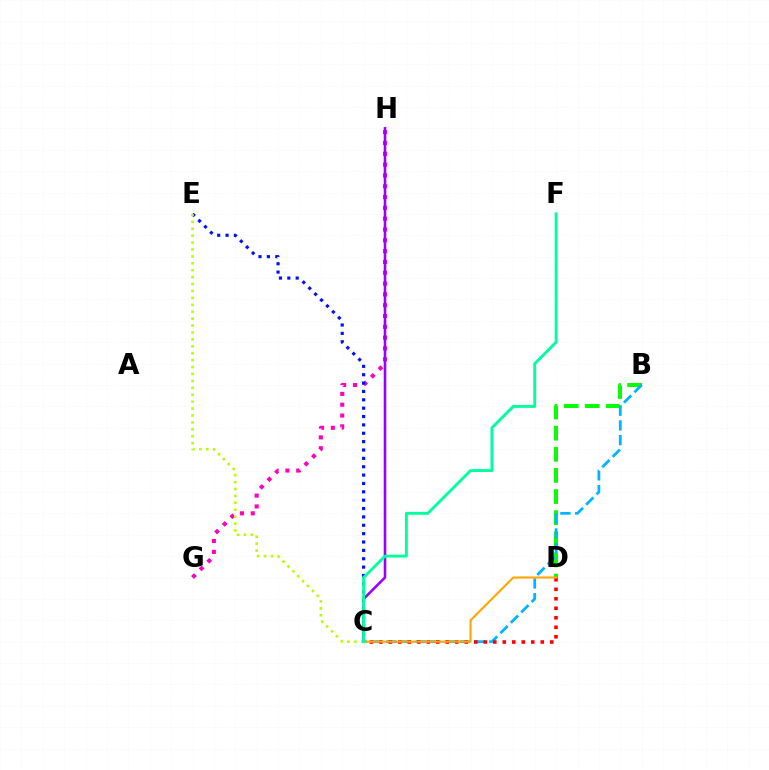{('G', 'H'): [{'color': '#ff00bd', 'line_style': 'dotted', 'thickness': 2.94}], ('C', 'E'): [{'color': '#0010ff', 'line_style': 'dotted', 'thickness': 2.27}, {'color': '#b3ff00', 'line_style': 'dotted', 'thickness': 1.88}], ('B', 'D'): [{'color': '#08ff00', 'line_style': 'dashed', 'thickness': 2.87}], ('B', 'C'): [{'color': '#00b5ff', 'line_style': 'dashed', 'thickness': 2.0}], ('C', 'D'): [{'color': '#ff0000', 'line_style': 'dotted', 'thickness': 2.58}, {'color': '#ffa500', 'line_style': 'solid', 'thickness': 1.51}], ('C', 'H'): [{'color': '#9b00ff', 'line_style': 'solid', 'thickness': 1.86}], ('C', 'F'): [{'color': '#00ff9d', 'line_style': 'solid', 'thickness': 2.09}]}